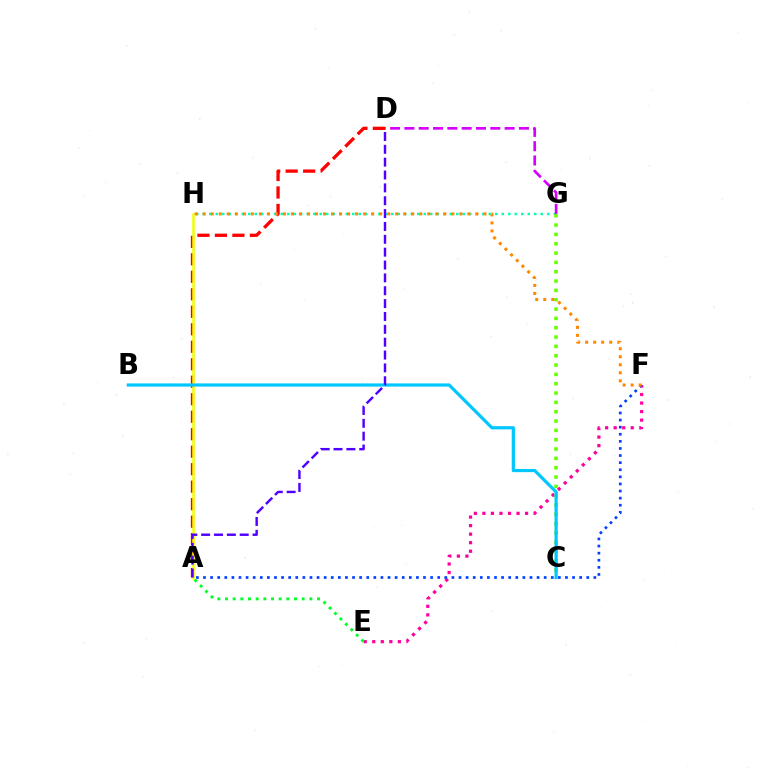{('E', 'F'): [{'color': '#ff00a0', 'line_style': 'dotted', 'thickness': 2.32}], ('A', 'D'): [{'color': '#ff0000', 'line_style': 'dashed', 'thickness': 2.38}, {'color': '#4f00ff', 'line_style': 'dashed', 'thickness': 1.75}], ('G', 'H'): [{'color': '#00ffaf', 'line_style': 'dotted', 'thickness': 1.77}], ('C', 'G'): [{'color': '#66ff00', 'line_style': 'dotted', 'thickness': 2.54}], ('A', 'H'): [{'color': '#eeff00', 'line_style': 'solid', 'thickness': 1.81}], ('D', 'G'): [{'color': '#d600ff', 'line_style': 'dashed', 'thickness': 1.94}], ('A', 'E'): [{'color': '#00ff27', 'line_style': 'dotted', 'thickness': 2.08}], ('B', 'C'): [{'color': '#00c7ff', 'line_style': 'solid', 'thickness': 2.31}], ('A', 'F'): [{'color': '#003fff', 'line_style': 'dotted', 'thickness': 1.93}], ('F', 'H'): [{'color': '#ff8800', 'line_style': 'dotted', 'thickness': 2.18}]}